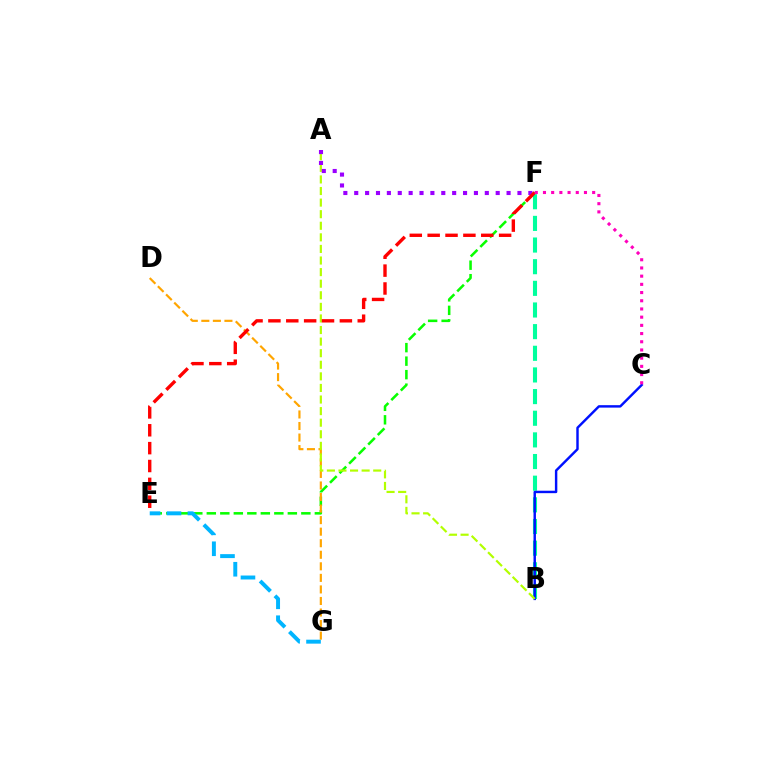{('E', 'F'): [{'color': '#08ff00', 'line_style': 'dashed', 'thickness': 1.83}, {'color': '#ff0000', 'line_style': 'dashed', 'thickness': 2.43}], ('B', 'F'): [{'color': '#00ff9d', 'line_style': 'dashed', 'thickness': 2.94}], ('D', 'G'): [{'color': '#ffa500', 'line_style': 'dashed', 'thickness': 1.57}], ('B', 'C'): [{'color': '#0010ff', 'line_style': 'solid', 'thickness': 1.75}], ('A', 'B'): [{'color': '#b3ff00', 'line_style': 'dashed', 'thickness': 1.57}], ('E', 'G'): [{'color': '#00b5ff', 'line_style': 'dashed', 'thickness': 2.84}], ('A', 'F'): [{'color': '#9b00ff', 'line_style': 'dotted', 'thickness': 2.96}], ('C', 'F'): [{'color': '#ff00bd', 'line_style': 'dotted', 'thickness': 2.23}]}